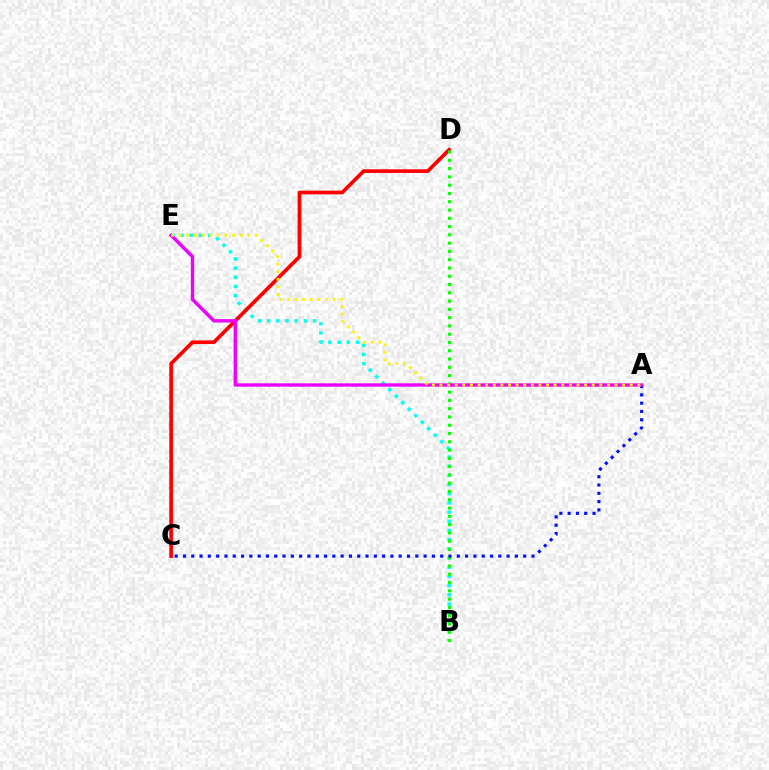{('B', 'E'): [{'color': '#00fff6', 'line_style': 'dotted', 'thickness': 2.5}], ('C', 'D'): [{'color': '#ff0000', 'line_style': 'solid', 'thickness': 2.64}], ('B', 'D'): [{'color': '#08ff00', 'line_style': 'dotted', 'thickness': 2.25}], ('A', 'C'): [{'color': '#0010ff', 'line_style': 'dotted', 'thickness': 2.25}], ('A', 'E'): [{'color': '#ee00ff', 'line_style': 'solid', 'thickness': 2.43}, {'color': '#fcf500', 'line_style': 'dotted', 'thickness': 2.07}]}